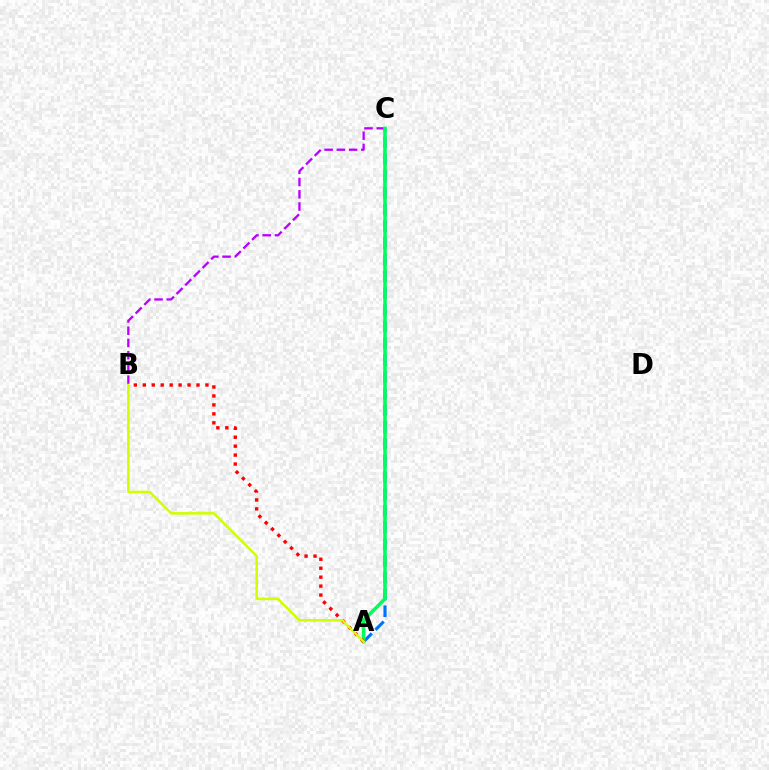{('A', 'C'): [{'color': '#0074ff', 'line_style': 'dashed', 'thickness': 2.27}, {'color': '#00ff5c', 'line_style': 'solid', 'thickness': 2.55}], ('B', 'C'): [{'color': '#b900ff', 'line_style': 'dashed', 'thickness': 1.66}], ('A', 'B'): [{'color': '#ff0000', 'line_style': 'dotted', 'thickness': 2.43}, {'color': '#d1ff00', 'line_style': 'solid', 'thickness': 1.83}]}